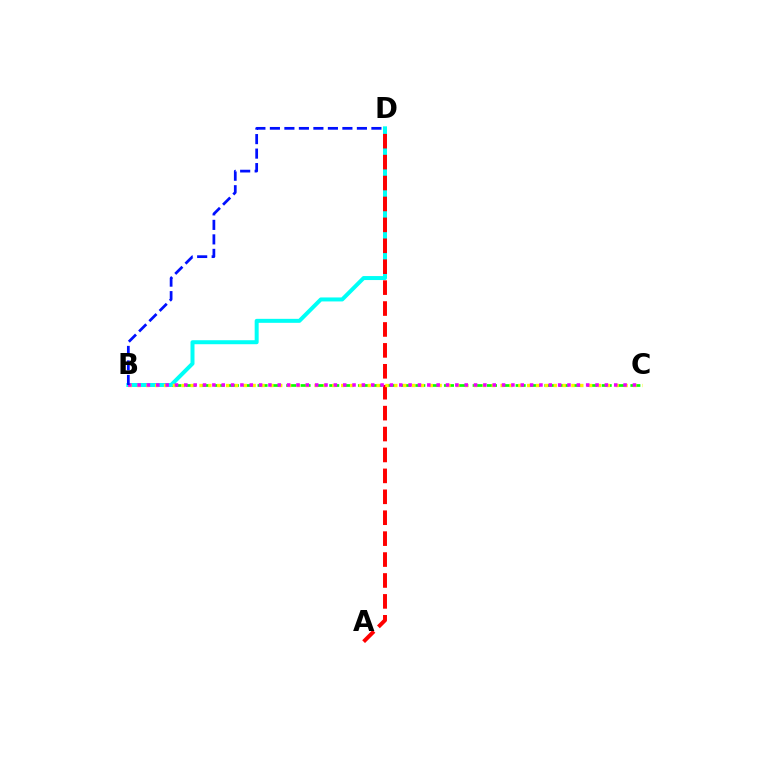{('B', 'C'): [{'color': '#08ff00', 'line_style': 'dashed', 'thickness': 1.95}, {'color': '#fcf500', 'line_style': 'dotted', 'thickness': 2.41}, {'color': '#ee00ff', 'line_style': 'dotted', 'thickness': 2.54}], ('B', 'D'): [{'color': '#00fff6', 'line_style': 'solid', 'thickness': 2.87}, {'color': '#0010ff', 'line_style': 'dashed', 'thickness': 1.97}], ('A', 'D'): [{'color': '#ff0000', 'line_style': 'dashed', 'thickness': 2.84}]}